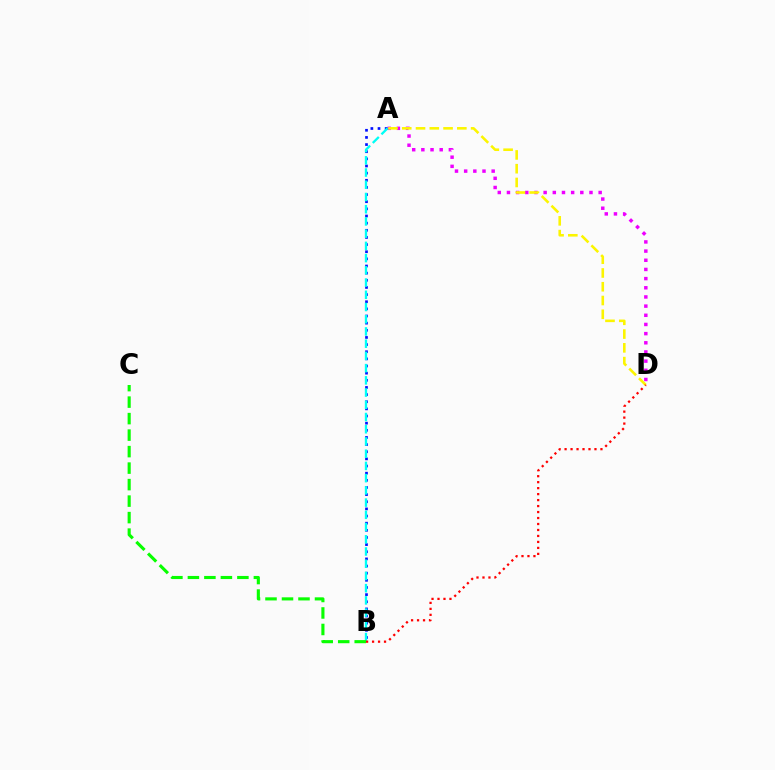{('A', 'D'): [{'color': '#ee00ff', 'line_style': 'dotted', 'thickness': 2.49}, {'color': '#fcf500', 'line_style': 'dashed', 'thickness': 1.87}], ('A', 'B'): [{'color': '#0010ff', 'line_style': 'dotted', 'thickness': 1.94}, {'color': '#00fff6', 'line_style': 'dashed', 'thickness': 1.66}], ('B', 'D'): [{'color': '#ff0000', 'line_style': 'dotted', 'thickness': 1.62}], ('B', 'C'): [{'color': '#08ff00', 'line_style': 'dashed', 'thickness': 2.24}]}